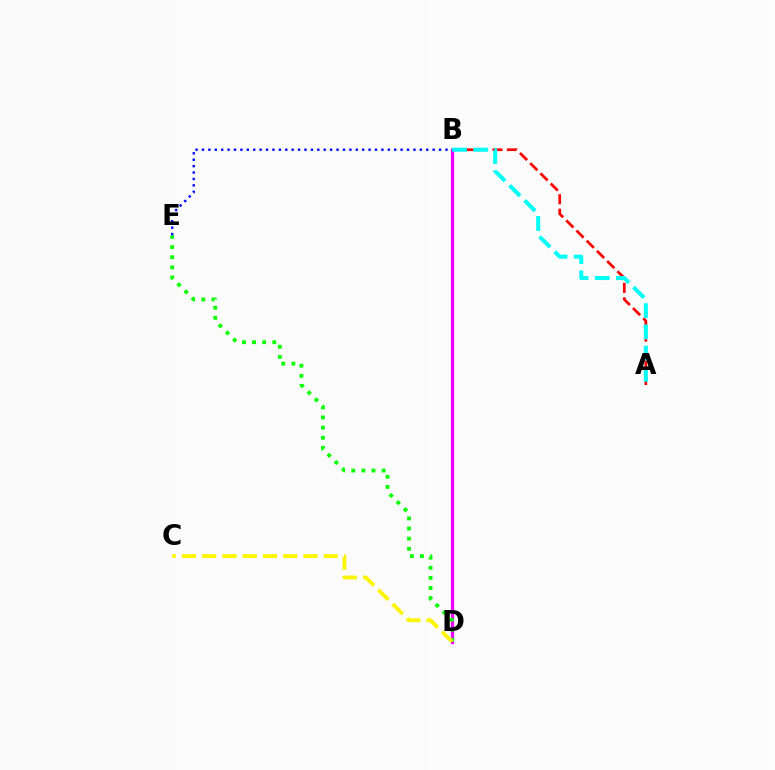{('A', 'B'): [{'color': '#ff0000', 'line_style': 'dashed', 'thickness': 1.96}, {'color': '#00fff6', 'line_style': 'dashed', 'thickness': 2.88}], ('B', 'D'): [{'color': '#ee00ff', 'line_style': 'solid', 'thickness': 2.33}], ('D', 'E'): [{'color': '#08ff00', 'line_style': 'dotted', 'thickness': 2.75}], ('C', 'D'): [{'color': '#fcf500', 'line_style': 'dashed', 'thickness': 2.75}], ('B', 'E'): [{'color': '#0010ff', 'line_style': 'dotted', 'thickness': 1.74}]}